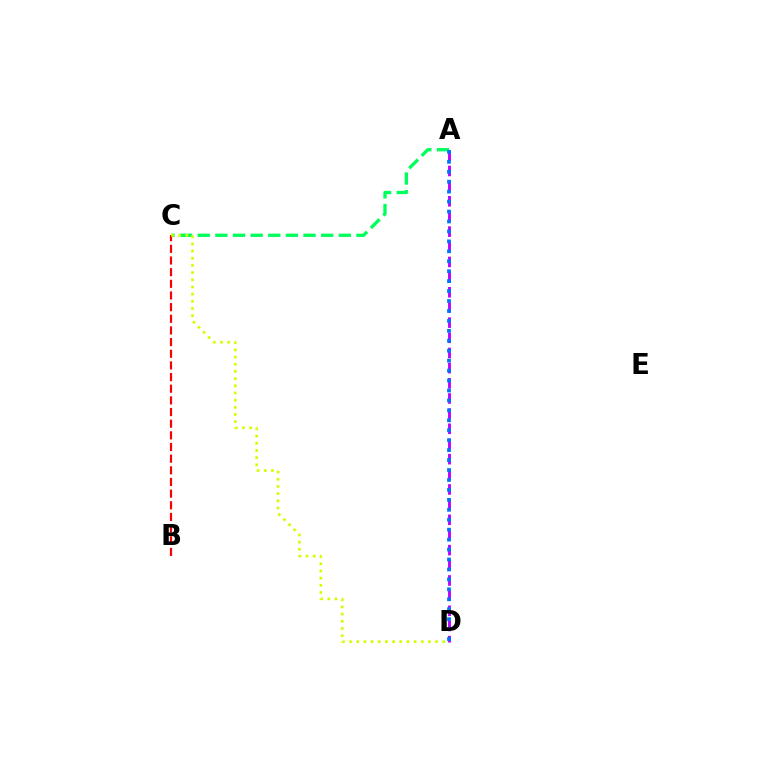{('A', 'C'): [{'color': '#00ff5c', 'line_style': 'dashed', 'thickness': 2.4}], ('A', 'D'): [{'color': '#b900ff', 'line_style': 'dashed', 'thickness': 2.06}, {'color': '#0074ff', 'line_style': 'dotted', 'thickness': 2.7}], ('B', 'C'): [{'color': '#ff0000', 'line_style': 'dashed', 'thickness': 1.58}], ('C', 'D'): [{'color': '#d1ff00', 'line_style': 'dotted', 'thickness': 1.95}]}